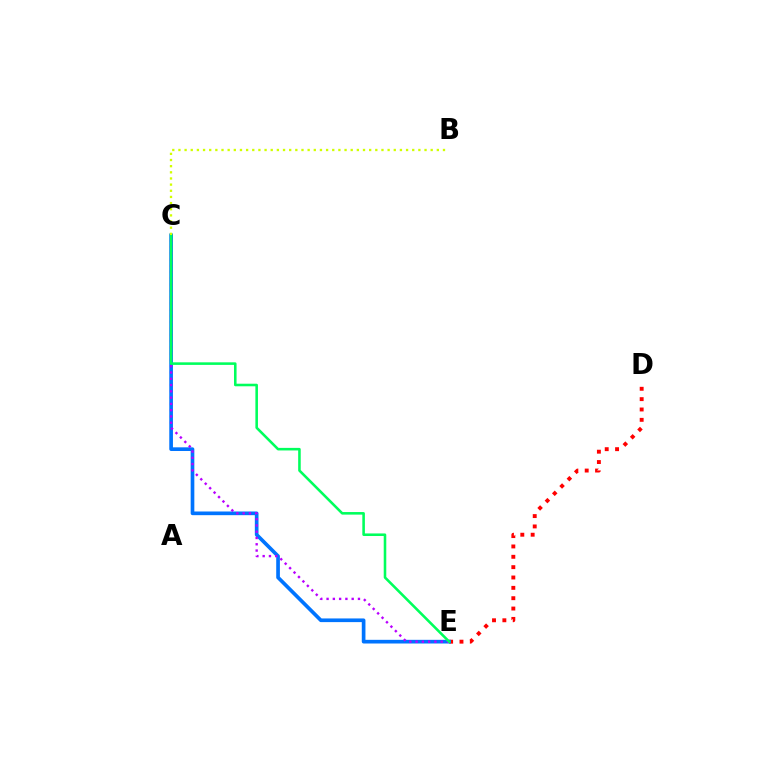{('D', 'E'): [{'color': '#ff0000', 'line_style': 'dotted', 'thickness': 2.81}], ('C', 'E'): [{'color': '#0074ff', 'line_style': 'solid', 'thickness': 2.65}, {'color': '#b900ff', 'line_style': 'dotted', 'thickness': 1.71}, {'color': '#00ff5c', 'line_style': 'solid', 'thickness': 1.85}], ('B', 'C'): [{'color': '#d1ff00', 'line_style': 'dotted', 'thickness': 1.67}]}